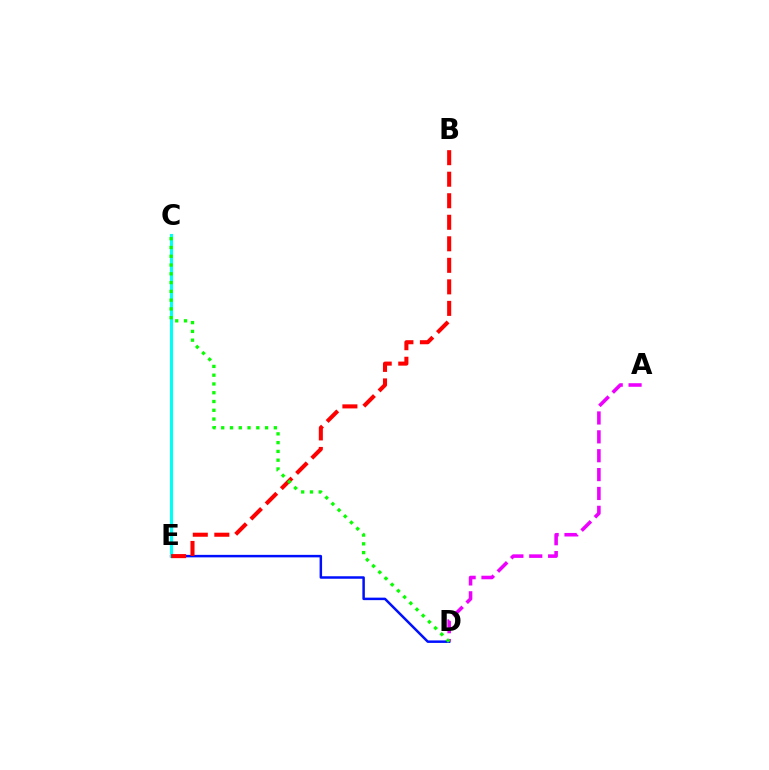{('D', 'E'): [{'color': '#0010ff', 'line_style': 'solid', 'thickness': 1.79}], ('C', 'E'): [{'color': '#fcf500', 'line_style': 'solid', 'thickness': 1.85}, {'color': '#00fff6', 'line_style': 'solid', 'thickness': 2.23}], ('A', 'D'): [{'color': '#ee00ff', 'line_style': 'dashed', 'thickness': 2.56}], ('B', 'E'): [{'color': '#ff0000', 'line_style': 'dashed', 'thickness': 2.92}], ('C', 'D'): [{'color': '#08ff00', 'line_style': 'dotted', 'thickness': 2.38}]}